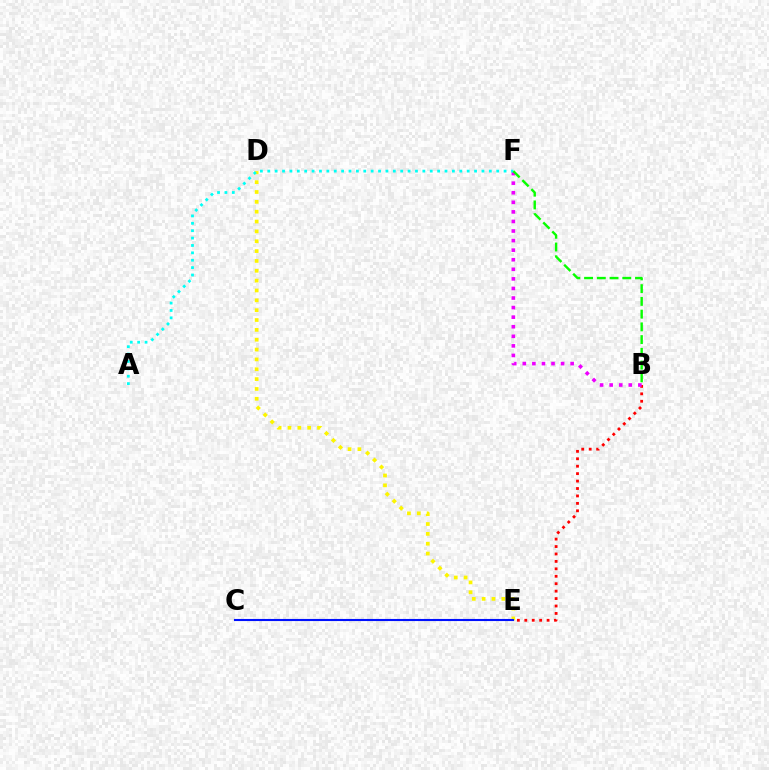{('B', 'E'): [{'color': '#ff0000', 'line_style': 'dotted', 'thickness': 2.02}], ('D', 'E'): [{'color': '#fcf500', 'line_style': 'dotted', 'thickness': 2.68}], ('C', 'E'): [{'color': '#0010ff', 'line_style': 'solid', 'thickness': 1.51}], ('B', 'F'): [{'color': '#ee00ff', 'line_style': 'dotted', 'thickness': 2.6}, {'color': '#08ff00', 'line_style': 'dashed', 'thickness': 1.73}], ('A', 'F'): [{'color': '#00fff6', 'line_style': 'dotted', 'thickness': 2.01}]}